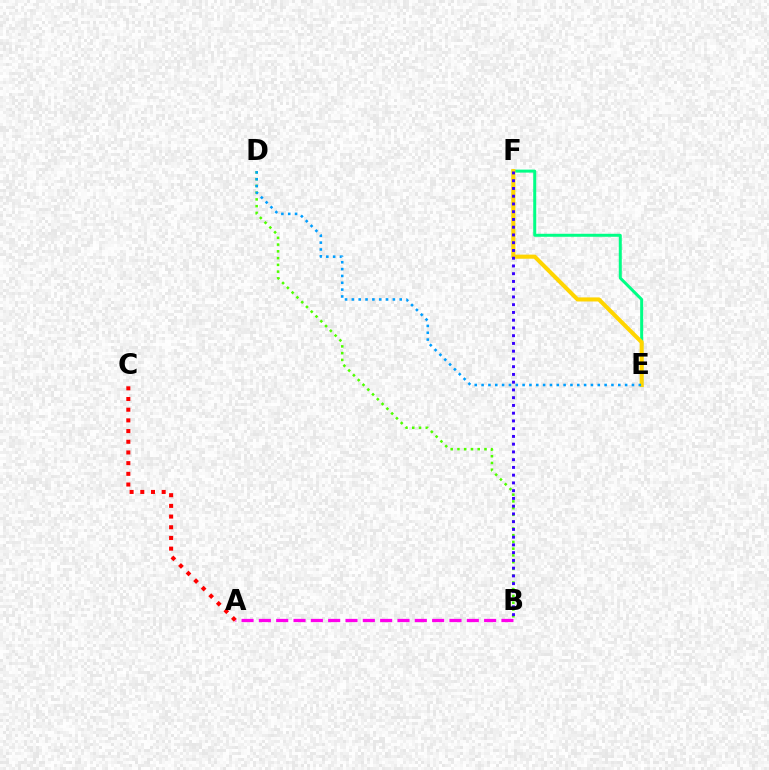{('E', 'F'): [{'color': '#00ff86', 'line_style': 'solid', 'thickness': 2.16}, {'color': '#ffd500', 'line_style': 'solid', 'thickness': 2.94}], ('B', 'D'): [{'color': '#4fff00', 'line_style': 'dotted', 'thickness': 1.84}], ('A', 'B'): [{'color': '#ff00ed', 'line_style': 'dashed', 'thickness': 2.35}], ('B', 'F'): [{'color': '#3700ff', 'line_style': 'dotted', 'thickness': 2.11}], ('A', 'C'): [{'color': '#ff0000', 'line_style': 'dotted', 'thickness': 2.9}], ('D', 'E'): [{'color': '#009eff', 'line_style': 'dotted', 'thickness': 1.86}]}